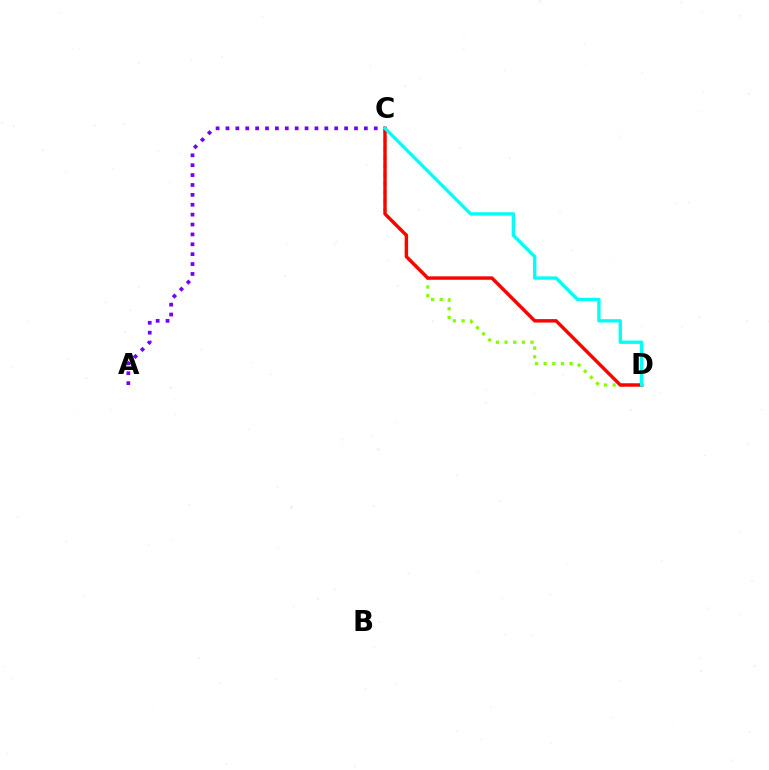{('C', 'D'): [{'color': '#84ff00', 'line_style': 'dotted', 'thickness': 2.35}, {'color': '#ff0000', 'line_style': 'solid', 'thickness': 2.46}, {'color': '#00fff6', 'line_style': 'solid', 'thickness': 2.4}], ('A', 'C'): [{'color': '#7200ff', 'line_style': 'dotted', 'thickness': 2.69}]}